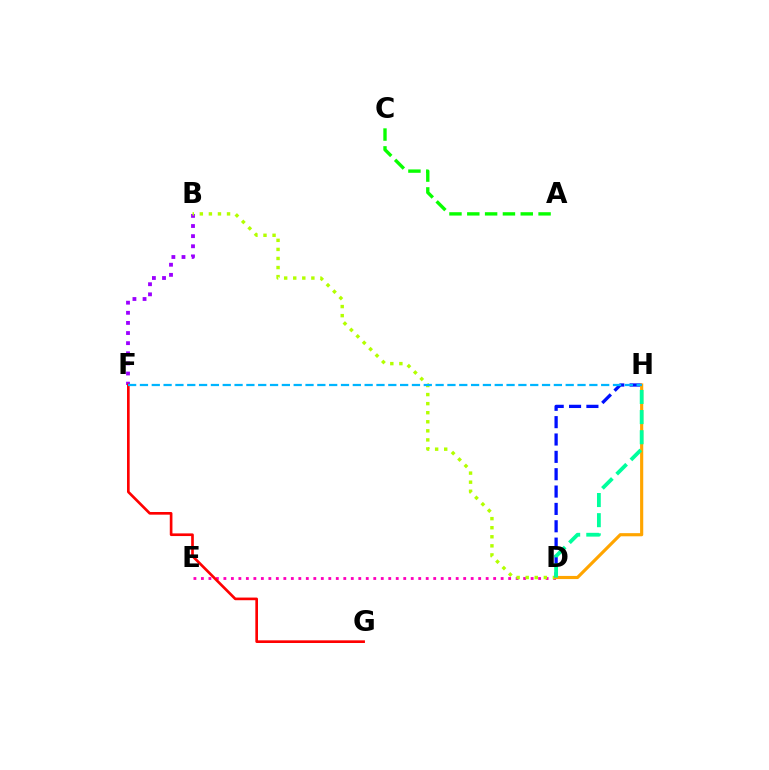{('D', 'E'): [{'color': '#ff00bd', 'line_style': 'dotted', 'thickness': 2.04}], ('B', 'F'): [{'color': '#9b00ff', 'line_style': 'dotted', 'thickness': 2.75}], ('B', 'D'): [{'color': '#b3ff00', 'line_style': 'dotted', 'thickness': 2.46}], ('D', 'H'): [{'color': '#0010ff', 'line_style': 'dashed', 'thickness': 2.36}, {'color': '#ffa500', 'line_style': 'solid', 'thickness': 2.27}, {'color': '#00ff9d', 'line_style': 'dashed', 'thickness': 2.74}], ('A', 'C'): [{'color': '#08ff00', 'line_style': 'dashed', 'thickness': 2.42}], ('F', 'G'): [{'color': '#ff0000', 'line_style': 'solid', 'thickness': 1.92}], ('F', 'H'): [{'color': '#00b5ff', 'line_style': 'dashed', 'thickness': 1.61}]}